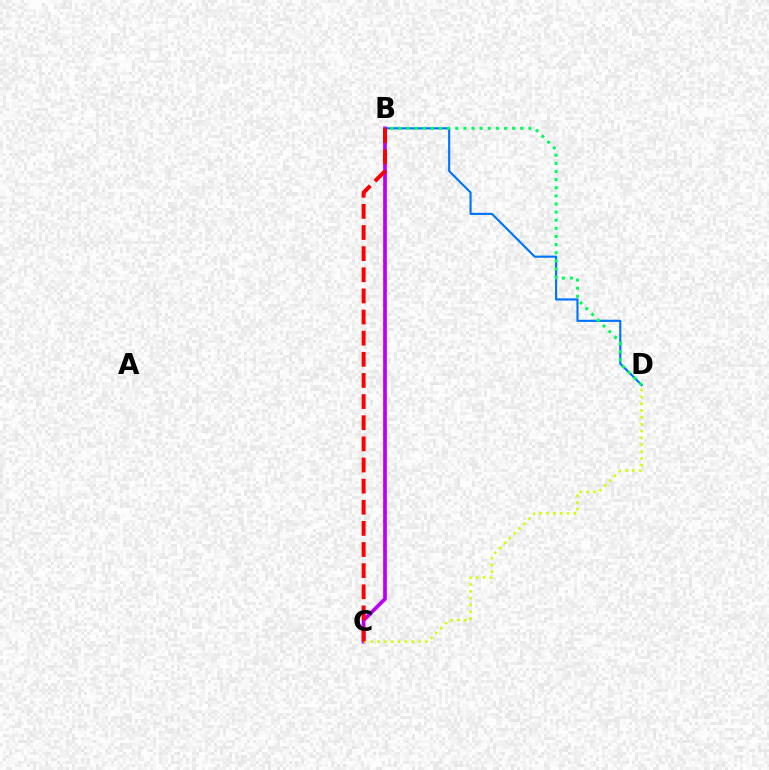{('B', 'D'): [{'color': '#0074ff', 'line_style': 'solid', 'thickness': 1.55}, {'color': '#00ff5c', 'line_style': 'dotted', 'thickness': 2.21}], ('B', 'C'): [{'color': '#b900ff', 'line_style': 'solid', 'thickness': 2.66}, {'color': '#ff0000', 'line_style': 'dashed', 'thickness': 2.87}], ('C', 'D'): [{'color': '#d1ff00', 'line_style': 'dotted', 'thickness': 1.86}]}